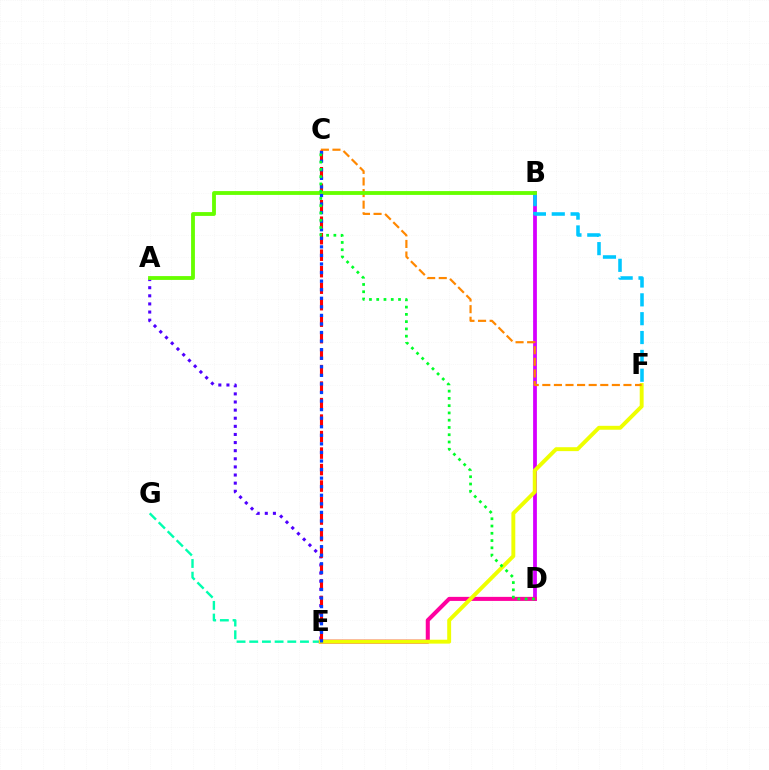{('B', 'D'): [{'color': '#d600ff', 'line_style': 'solid', 'thickness': 2.72}], ('E', 'G'): [{'color': '#00ffaf', 'line_style': 'dashed', 'thickness': 1.72}], ('B', 'F'): [{'color': '#00c7ff', 'line_style': 'dashed', 'thickness': 2.56}], ('A', 'E'): [{'color': '#4f00ff', 'line_style': 'dotted', 'thickness': 2.2}], ('D', 'E'): [{'color': '#ff00a0', 'line_style': 'solid', 'thickness': 2.91}], ('E', 'F'): [{'color': '#eeff00', 'line_style': 'solid', 'thickness': 2.82}], ('C', 'F'): [{'color': '#ff8800', 'line_style': 'dashed', 'thickness': 1.57}], ('C', 'E'): [{'color': '#ff0000', 'line_style': 'dashed', 'thickness': 2.24}, {'color': '#003fff', 'line_style': 'dotted', 'thickness': 2.33}], ('A', 'B'): [{'color': '#66ff00', 'line_style': 'solid', 'thickness': 2.76}], ('C', 'D'): [{'color': '#00ff27', 'line_style': 'dotted', 'thickness': 1.97}]}